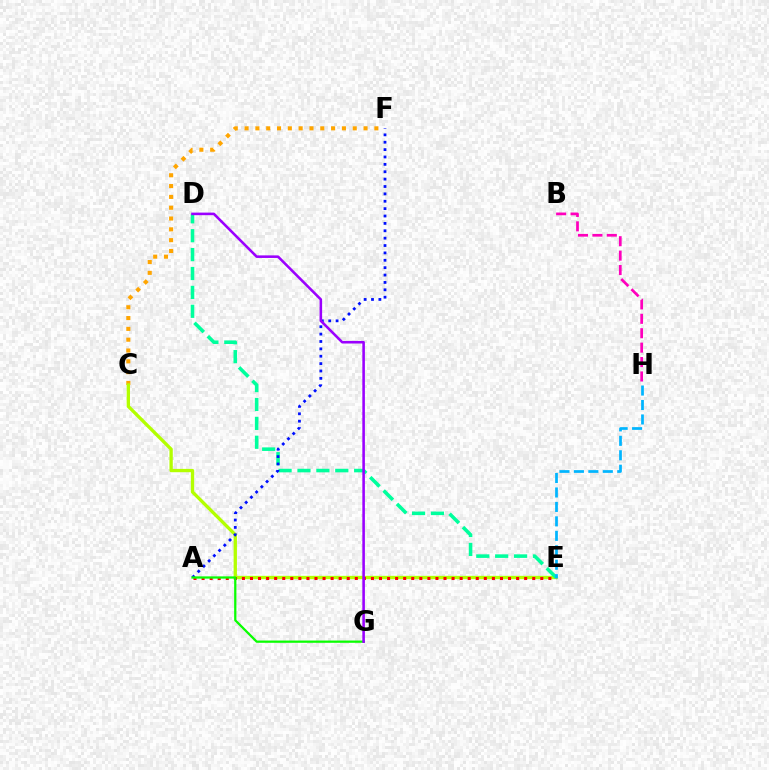{('C', 'F'): [{'color': '#ffa500', 'line_style': 'dotted', 'thickness': 2.94}], ('C', 'E'): [{'color': '#b3ff00', 'line_style': 'solid', 'thickness': 2.39}], ('B', 'H'): [{'color': '#ff00bd', 'line_style': 'dashed', 'thickness': 1.96}], ('D', 'E'): [{'color': '#00ff9d', 'line_style': 'dashed', 'thickness': 2.57}], ('A', 'E'): [{'color': '#ff0000', 'line_style': 'dotted', 'thickness': 2.19}], ('A', 'F'): [{'color': '#0010ff', 'line_style': 'dotted', 'thickness': 2.0}], ('A', 'G'): [{'color': '#08ff00', 'line_style': 'solid', 'thickness': 1.62}], ('E', 'H'): [{'color': '#00b5ff', 'line_style': 'dashed', 'thickness': 1.96}], ('D', 'G'): [{'color': '#9b00ff', 'line_style': 'solid', 'thickness': 1.85}]}